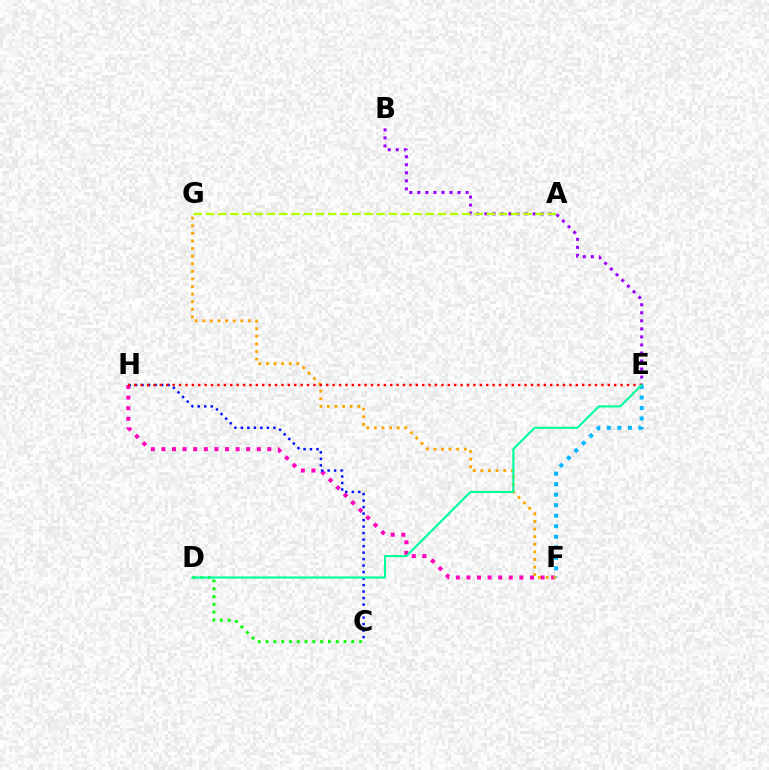{('B', 'E'): [{'color': '#9b00ff', 'line_style': 'dotted', 'thickness': 2.18}], ('F', 'H'): [{'color': '#ff00bd', 'line_style': 'dotted', 'thickness': 2.88}], ('C', 'H'): [{'color': '#0010ff', 'line_style': 'dotted', 'thickness': 1.77}], ('F', 'G'): [{'color': '#ffa500', 'line_style': 'dotted', 'thickness': 2.06}], ('E', 'F'): [{'color': '#00b5ff', 'line_style': 'dotted', 'thickness': 2.86}], ('A', 'G'): [{'color': '#b3ff00', 'line_style': 'dashed', 'thickness': 1.66}], ('E', 'H'): [{'color': '#ff0000', 'line_style': 'dotted', 'thickness': 1.74}], ('C', 'D'): [{'color': '#08ff00', 'line_style': 'dotted', 'thickness': 2.12}], ('D', 'E'): [{'color': '#00ff9d', 'line_style': 'solid', 'thickness': 1.51}]}